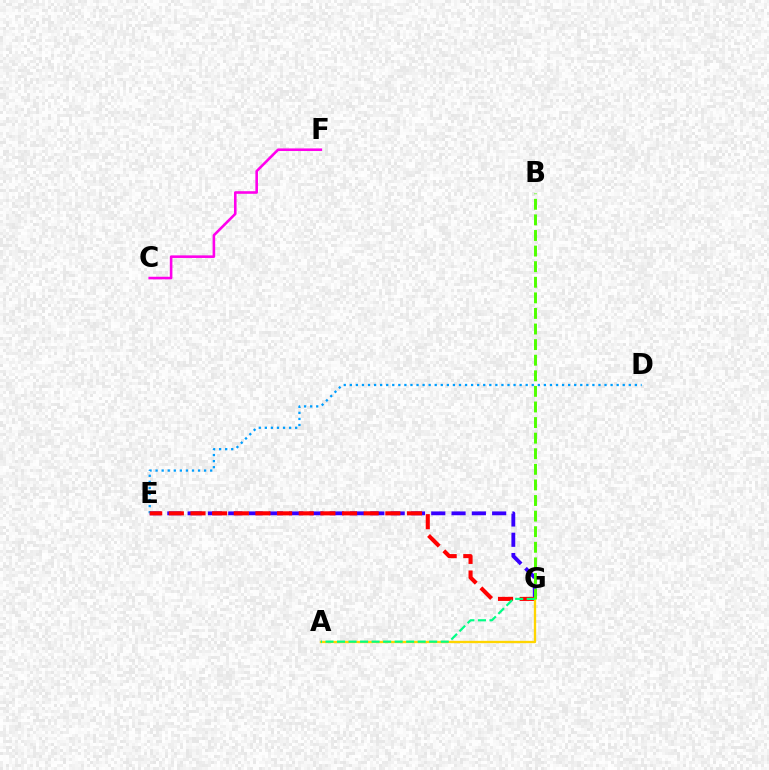{('E', 'G'): [{'color': '#3700ff', 'line_style': 'dashed', 'thickness': 2.76}, {'color': '#ff0000', 'line_style': 'dashed', 'thickness': 2.94}], ('C', 'F'): [{'color': '#ff00ed', 'line_style': 'solid', 'thickness': 1.87}], ('D', 'E'): [{'color': '#009eff', 'line_style': 'dotted', 'thickness': 1.65}], ('A', 'G'): [{'color': '#ffd500', 'line_style': 'solid', 'thickness': 1.67}, {'color': '#00ff86', 'line_style': 'dashed', 'thickness': 1.57}], ('B', 'G'): [{'color': '#4fff00', 'line_style': 'dashed', 'thickness': 2.12}]}